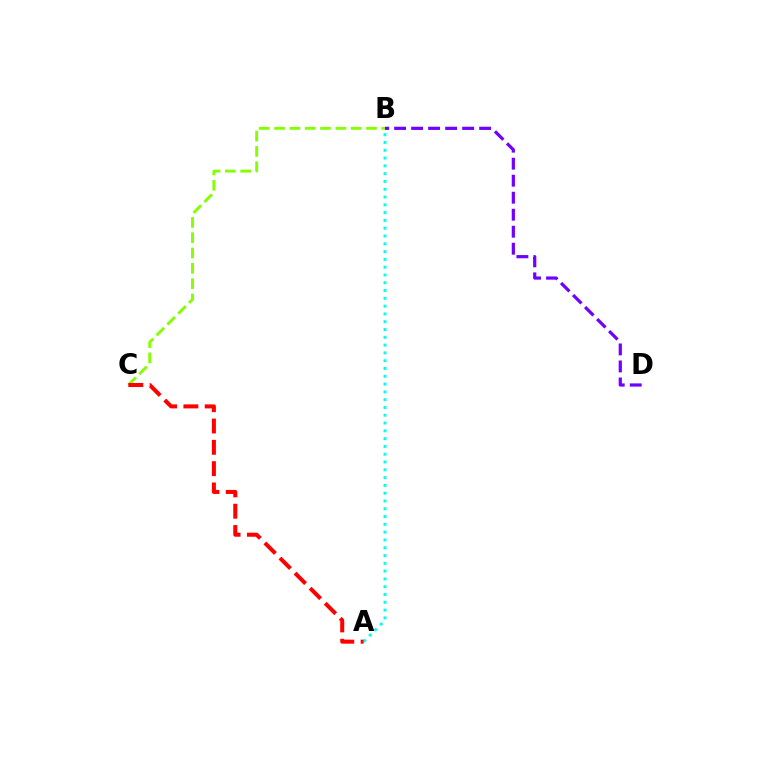{('A', 'B'): [{'color': '#00fff6', 'line_style': 'dotted', 'thickness': 2.12}], ('B', 'C'): [{'color': '#84ff00', 'line_style': 'dashed', 'thickness': 2.08}], ('A', 'C'): [{'color': '#ff0000', 'line_style': 'dashed', 'thickness': 2.9}], ('B', 'D'): [{'color': '#7200ff', 'line_style': 'dashed', 'thickness': 2.31}]}